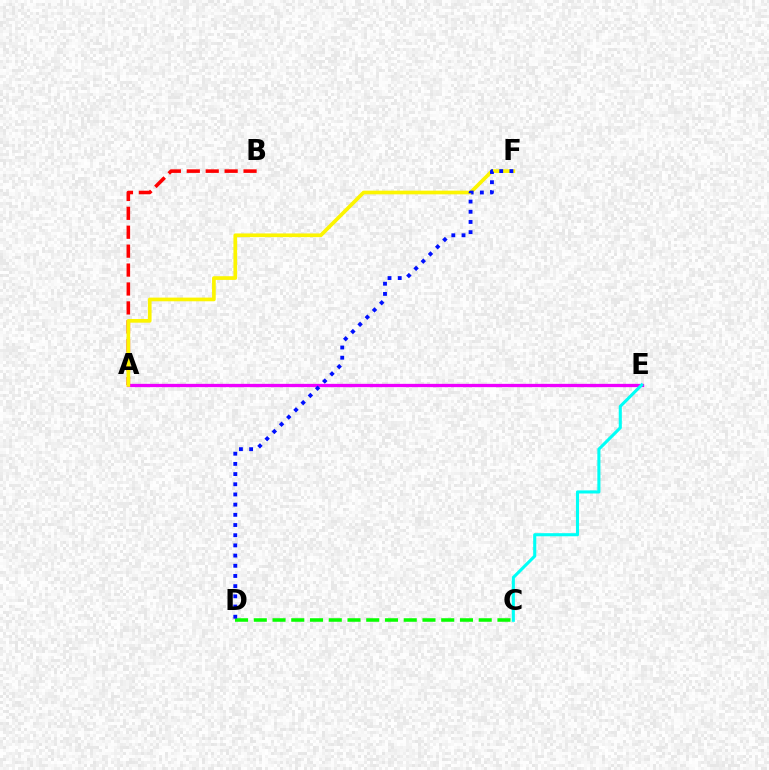{('A', 'E'): [{'color': '#ee00ff', 'line_style': 'solid', 'thickness': 2.37}], ('A', 'B'): [{'color': '#ff0000', 'line_style': 'dashed', 'thickness': 2.57}], ('A', 'F'): [{'color': '#fcf500', 'line_style': 'solid', 'thickness': 2.65}], ('C', 'E'): [{'color': '#00fff6', 'line_style': 'solid', 'thickness': 2.22}], ('C', 'D'): [{'color': '#08ff00', 'line_style': 'dashed', 'thickness': 2.55}], ('D', 'F'): [{'color': '#0010ff', 'line_style': 'dotted', 'thickness': 2.77}]}